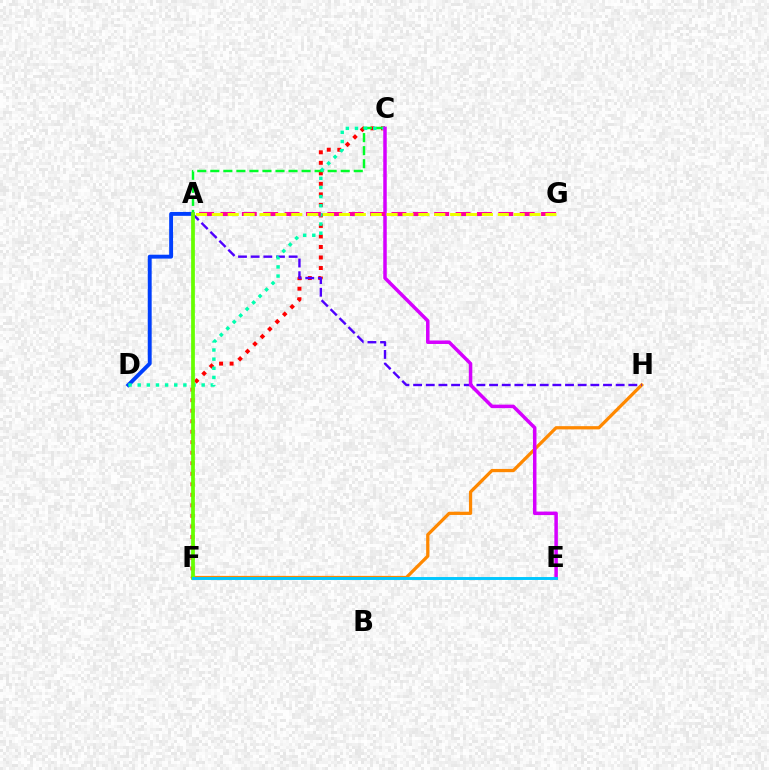{('F', 'H'): [{'color': '#ff8800', 'line_style': 'solid', 'thickness': 2.34}], ('C', 'F'): [{'color': '#ff0000', 'line_style': 'dotted', 'thickness': 2.86}], ('A', 'C'): [{'color': '#00ff27', 'line_style': 'dashed', 'thickness': 1.77}], ('A', 'H'): [{'color': '#4f00ff', 'line_style': 'dashed', 'thickness': 1.72}], ('A', 'D'): [{'color': '#003fff', 'line_style': 'solid', 'thickness': 2.81}], ('C', 'D'): [{'color': '#00ffaf', 'line_style': 'dotted', 'thickness': 2.48}], ('C', 'E'): [{'color': '#d600ff', 'line_style': 'solid', 'thickness': 2.52}], ('A', 'G'): [{'color': '#ff00a0', 'line_style': 'dashed', 'thickness': 2.9}, {'color': '#eeff00', 'line_style': 'dashed', 'thickness': 2.16}], ('A', 'F'): [{'color': '#66ff00', 'line_style': 'solid', 'thickness': 2.69}], ('E', 'F'): [{'color': '#00c7ff', 'line_style': 'solid', 'thickness': 2.11}]}